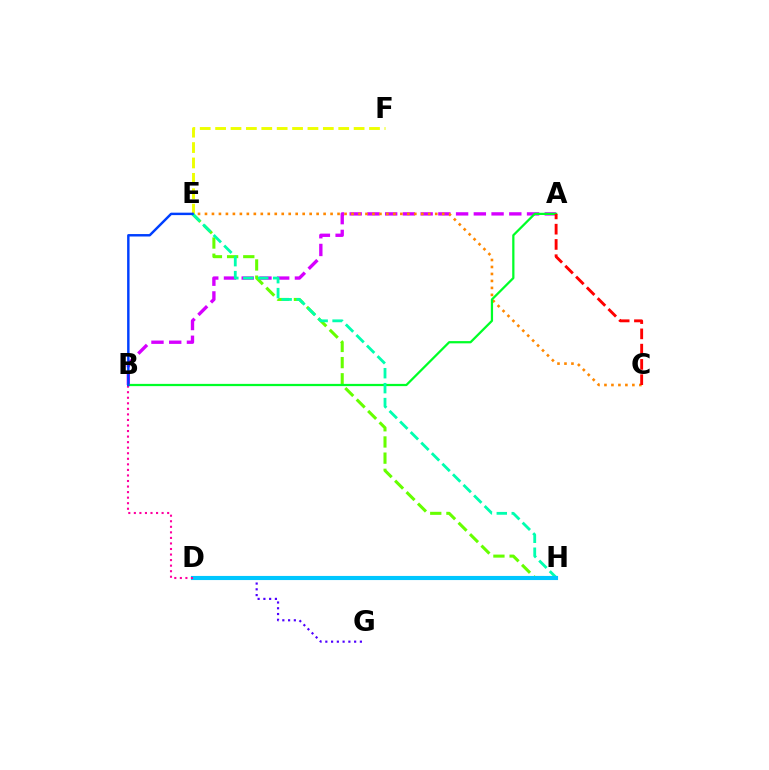{('A', 'B'): [{'color': '#d600ff', 'line_style': 'dashed', 'thickness': 2.41}, {'color': '#00ff27', 'line_style': 'solid', 'thickness': 1.61}], ('E', 'F'): [{'color': '#eeff00', 'line_style': 'dashed', 'thickness': 2.09}], ('C', 'E'): [{'color': '#ff8800', 'line_style': 'dotted', 'thickness': 1.9}], ('D', 'G'): [{'color': '#4f00ff', 'line_style': 'dotted', 'thickness': 1.57}], ('E', 'H'): [{'color': '#66ff00', 'line_style': 'dashed', 'thickness': 2.2}, {'color': '#00ffaf', 'line_style': 'dashed', 'thickness': 2.03}], ('D', 'H'): [{'color': '#00c7ff', 'line_style': 'solid', 'thickness': 2.97}], ('B', 'D'): [{'color': '#ff00a0', 'line_style': 'dotted', 'thickness': 1.51}], ('B', 'E'): [{'color': '#003fff', 'line_style': 'solid', 'thickness': 1.76}], ('A', 'C'): [{'color': '#ff0000', 'line_style': 'dashed', 'thickness': 2.07}]}